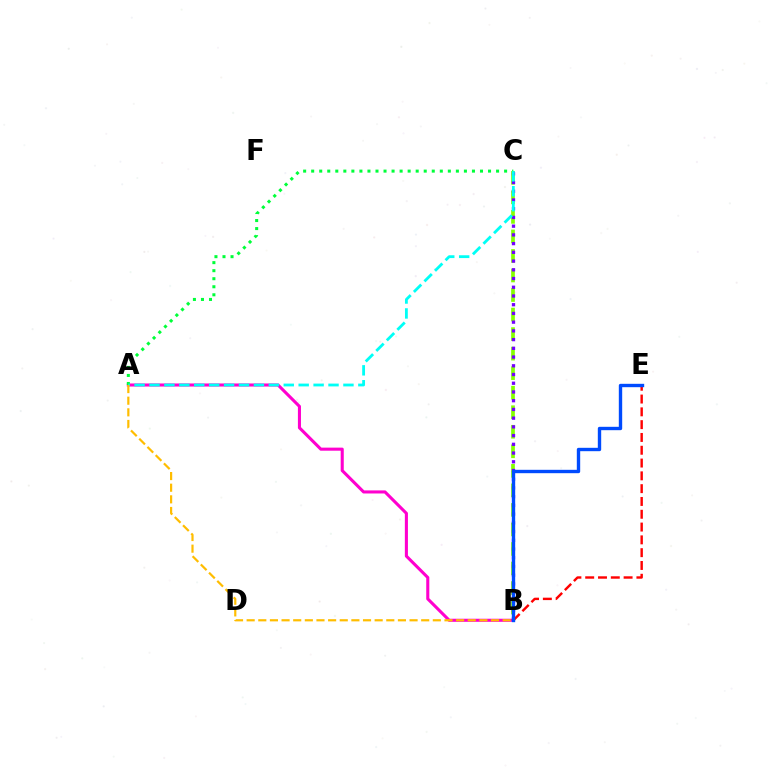{('B', 'C'): [{'color': '#84ff00', 'line_style': 'dashed', 'thickness': 2.65}, {'color': '#7200ff', 'line_style': 'dotted', 'thickness': 2.37}], ('A', 'B'): [{'color': '#ff00cf', 'line_style': 'solid', 'thickness': 2.21}, {'color': '#ffbd00', 'line_style': 'dashed', 'thickness': 1.58}], ('A', 'C'): [{'color': '#00ff39', 'line_style': 'dotted', 'thickness': 2.18}, {'color': '#00fff6', 'line_style': 'dashed', 'thickness': 2.03}], ('B', 'E'): [{'color': '#ff0000', 'line_style': 'dashed', 'thickness': 1.74}, {'color': '#004bff', 'line_style': 'solid', 'thickness': 2.43}]}